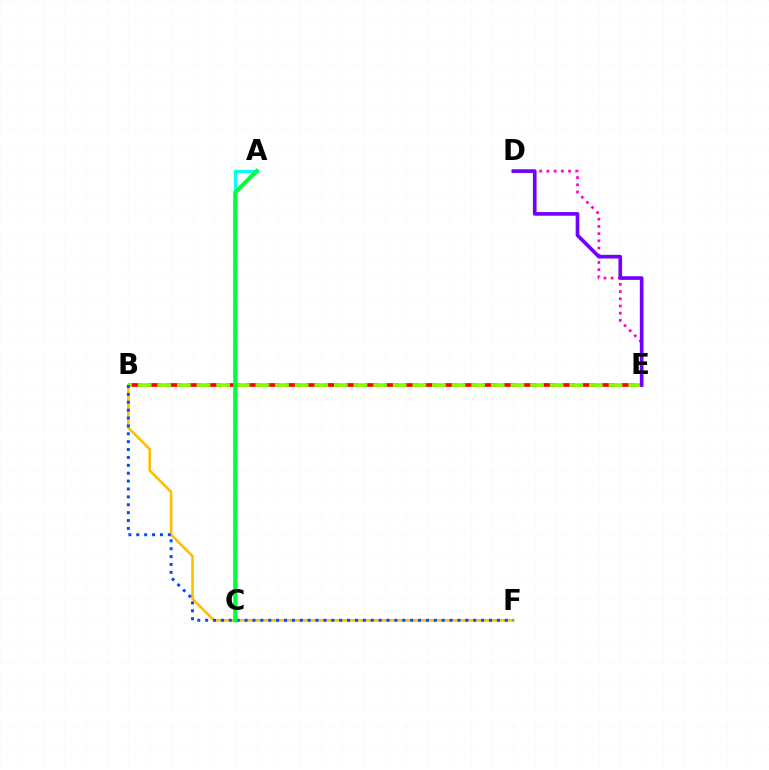{('B', 'F'): [{'color': '#ffbd00', 'line_style': 'solid', 'thickness': 1.86}, {'color': '#004bff', 'line_style': 'dotted', 'thickness': 2.14}], ('D', 'E'): [{'color': '#ff00cf', 'line_style': 'dotted', 'thickness': 1.96}, {'color': '#7200ff', 'line_style': 'solid', 'thickness': 2.64}], ('B', 'E'): [{'color': '#ff0000', 'line_style': 'dashed', 'thickness': 2.68}, {'color': '#84ff00', 'line_style': 'dashed', 'thickness': 2.67}], ('A', 'C'): [{'color': '#00fff6', 'line_style': 'solid', 'thickness': 2.4}, {'color': '#00ff39', 'line_style': 'solid', 'thickness': 2.95}]}